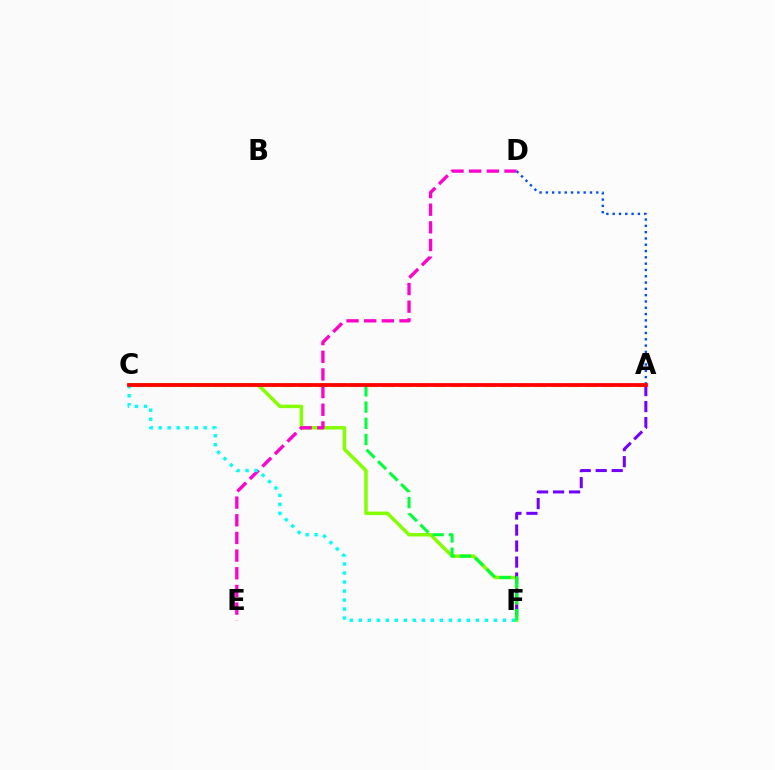{('C', 'F'): [{'color': '#84ff00', 'line_style': 'solid', 'thickness': 2.52}, {'color': '#00ff39', 'line_style': 'dashed', 'thickness': 2.2}, {'color': '#00fff6', 'line_style': 'dotted', 'thickness': 2.45}], ('A', 'D'): [{'color': '#004bff', 'line_style': 'dotted', 'thickness': 1.71}], ('A', 'C'): [{'color': '#ffbd00', 'line_style': 'dashed', 'thickness': 2.29}, {'color': '#ff0000', 'line_style': 'solid', 'thickness': 2.7}], ('D', 'E'): [{'color': '#ff00cf', 'line_style': 'dashed', 'thickness': 2.4}], ('A', 'F'): [{'color': '#7200ff', 'line_style': 'dashed', 'thickness': 2.17}]}